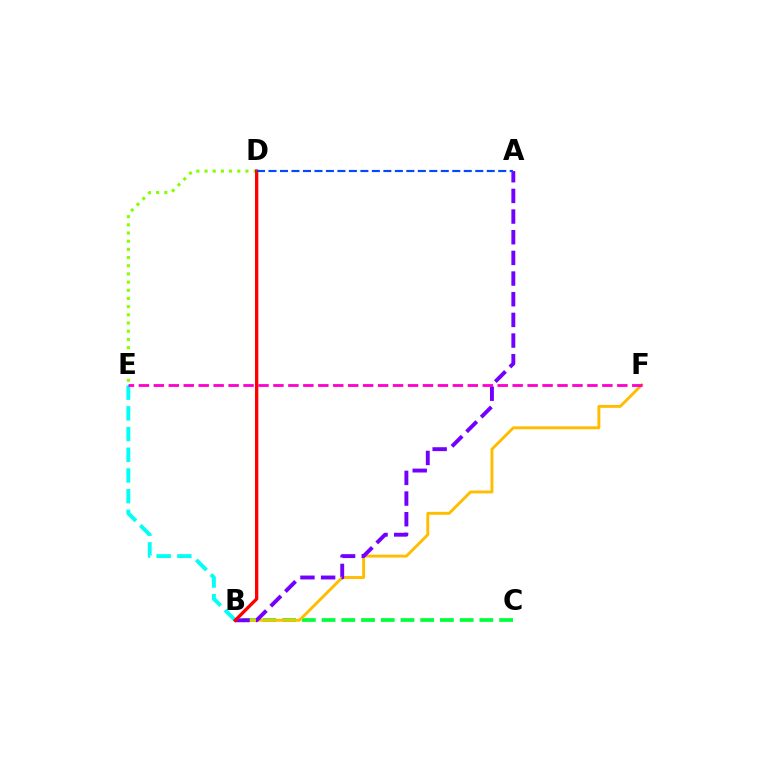{('B', 'E'): [{'color': '#00fff6', 'line_style': 'dashed', 'thickness': 2.81}], ('B', 'C'): [{'color': '#00ff39', 'line_style': 'dashed', 'thickness': 2.68}], ('B', 'F'): [{'color': '#ffbd00', 'line_style': 'solid', 'thickness': 2.1}], ('D', 'E'): [{'color': '#84ff00', 'line_style': 'dotted', 'thickness': 2.22}], ('A', 'B'): [{'color': '#7200ff', 'line_style': 'dashed', 'thickness': 2.81}], ('B', 'D'): [{'color': '#ff0000', 'line_style': 'solid', 'thickness': 2.38}], ('E', 'F'): [{'color': '#ff00cf', 'line_style': 'dashed', 'thickness': 2.03}], ('A', 'D'): [{'color': '#004bff', 'line_style': 'dashed', 'thickness': 1.56}]}